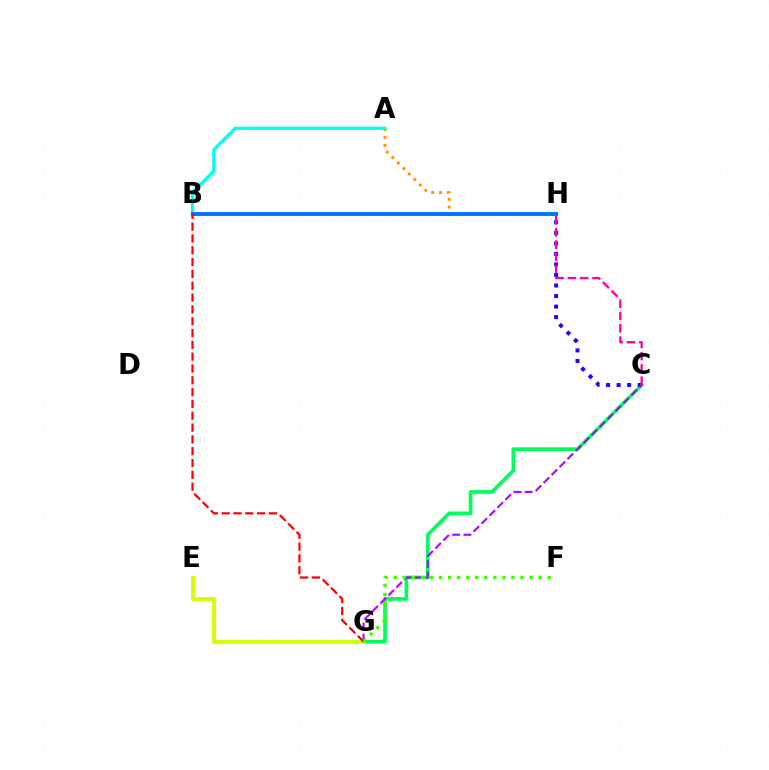{('C', 'G'): [{'color': '#00ff5c', 'line_style': 'solid', 'thickness': 2.67}, {'color': '#b900ff', 'line_style': 'dashed', 'thickness': 1.53}], ('C', 'H'): [{'color': '#2500ff', 'line_style': 'dotted', 'thickness': 2.86}, {'color': '#ff00ac', 'line_style': 'dashed', 'thickness': 1.67}], ('A', 'H'): [{'color': '#ff9400', 'line_style': 'dotted', 'thickness': 2.11}], ('E', 'G'): [{'color': '#d1ff00', 'line_style': 'solid', 'thickness': 2.78}], ('A', 'B'): [{'color': '#00fff6', 'line_style': 'solid', 'thickness': 2.39}], ('B', 'H'): [{'color': '#0074ff', 'line_style': 'solid', 'thickness': 2.82}], ('B', 'G'): [{'color': '#ff0000', 'line_style': 'dashed', 'thickness': 1.61}], ('F', 'G'): [{'color': '#3dff00', 'line_style': 'dotted', 'thickness': 2.46}]}